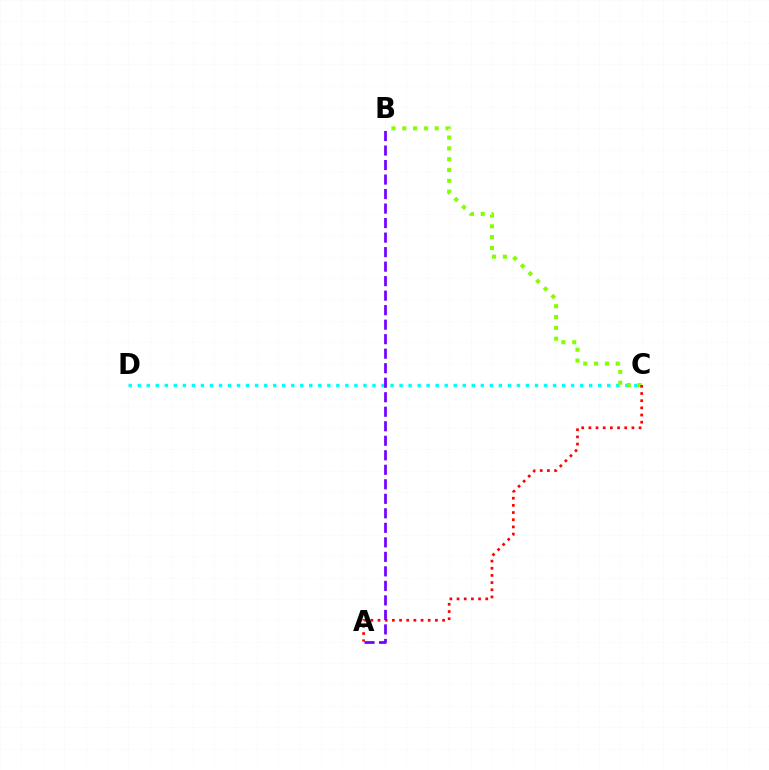{('C', 'D'): [{'color': '#00fff6', 'line_style': 'dotted', 'thickness': 2.45}], ('A', 'B'): [{'color': '#7200ff', 'line_style': 'dashed', 'thickness': 1.97}], ('B', 'C'): [{'color': '#84ff00', 'line_style': 'dotted', 'thickness': 2.94}], ('A', 'C'): [{'color': '#ff0000', 'line_style': 'dotted', 'thickness': 1.95}]}